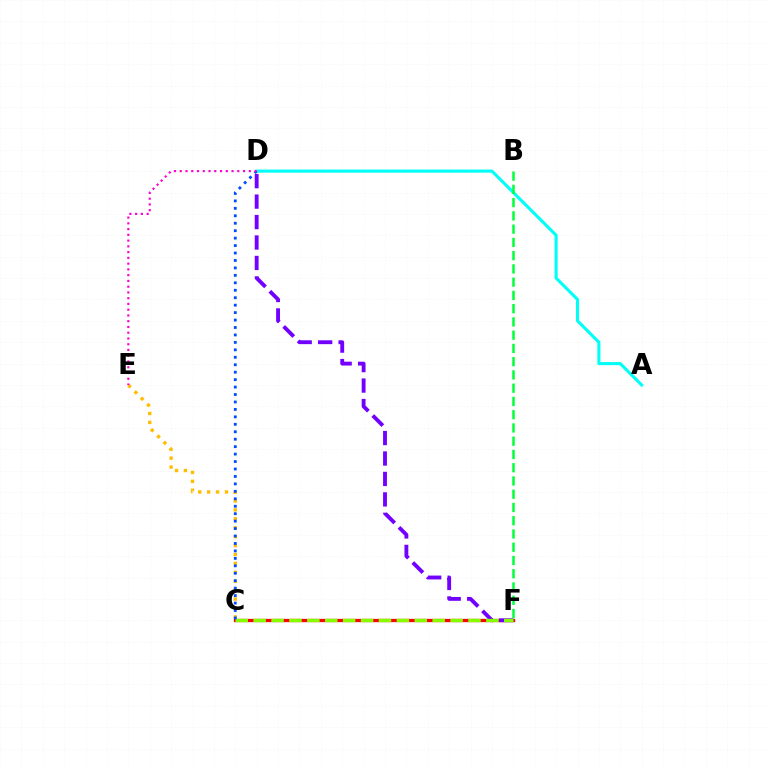{('C', 'F'): [{'color': '#ff0000', 'line_style': 'solid', 'thickness': 2.37}, {'color': '#84ff00', 'line_style': 'dashed', 'thickness': 2.43}], ('A', 'D'): [{'color': '#00fff6', 'line_style': 'solid', 'thickness': 2.23}], ('D', 'F'): [{'color': '#7200ff', 'line_style': 'dashed', 'thickness': 2.78}], ('B', 'F'): [{'color': '#00ff39', 'line_style': 'dashed', 'thickness': 1.8}], ('C', 'E'): [{'color': '#ffbd00', 'line_style': 'dotted', 'thickness': 2.42}], ('C', 'D'): [{'color': '#004bff', 'line_style': 'dotted', 'thickness': 2.02}], ('D', 'E'): [{'color': '#ff00cf', 'line_style': 'dotted', 'thickness': 1.56}]}